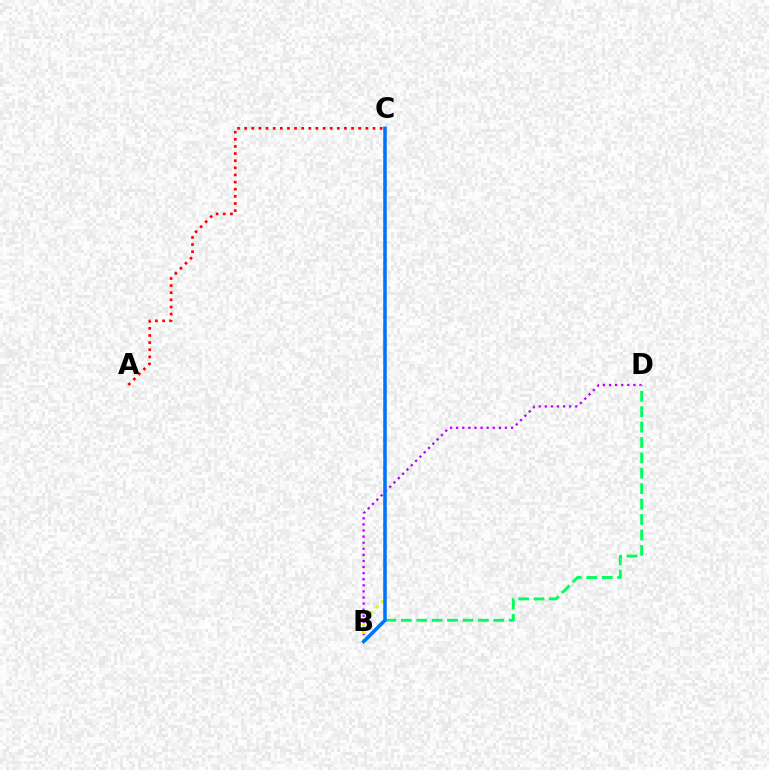{('B', 'D'): [{'color': '#b900ff', 'line_style': 'dotted', 'thickness': 1.66}, {'color': '#00ff5c', 'line_style': 'dashed', 'thickness': 2.09}], ('A', 'C'): [{'color': '#ff0000', 'line_style': 'dotted', 'thickness': 1.94}], ('B', 'C'): [{'color': '#d1ff00', 'line_style': 'dotted', 'thickness': 2.1}, {'color': '#0074ff', 'line_style': 'solid', 'thickness': 2.54}]}